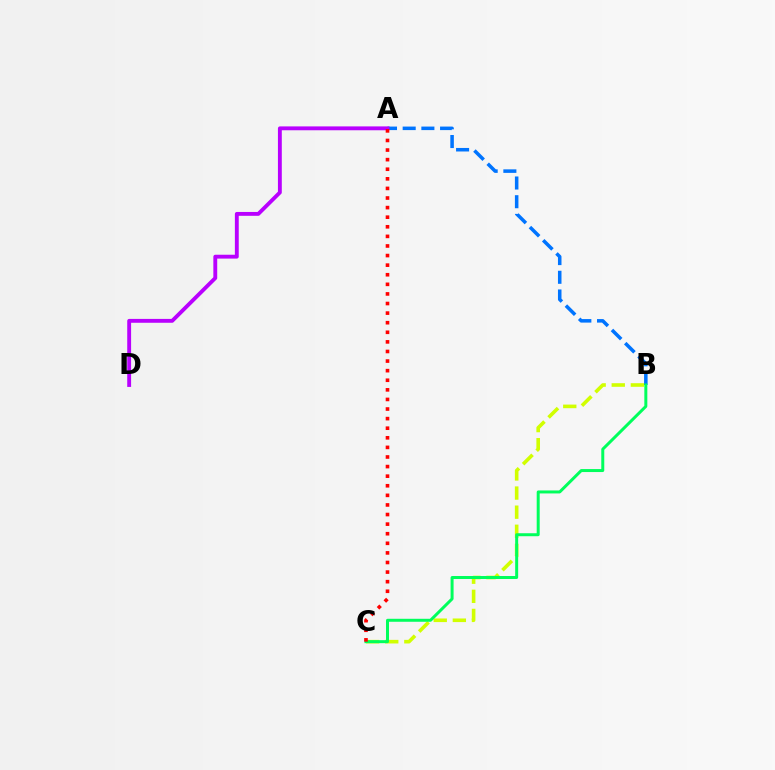{('A', 'B'): [{'color': '#0074ff', 'line_style': 'dashed', 'thickness': 2.54}], ('A', 'D'): [{'color': '#b900ff', 'line_style': 'solid', 'thickness': 2.78}], ('B', 'C'): [{'color': '#d1ff00', 'line_style': 'dashed', 'thickness': 2.6}, {'color': '#00ff5c', 'line_style': 'solid', 'thickness': 2.15}], ('A', 'C'): [{'color': '#ff0000', 'line_style': 'dotted', 'thickness': 2.61}]}